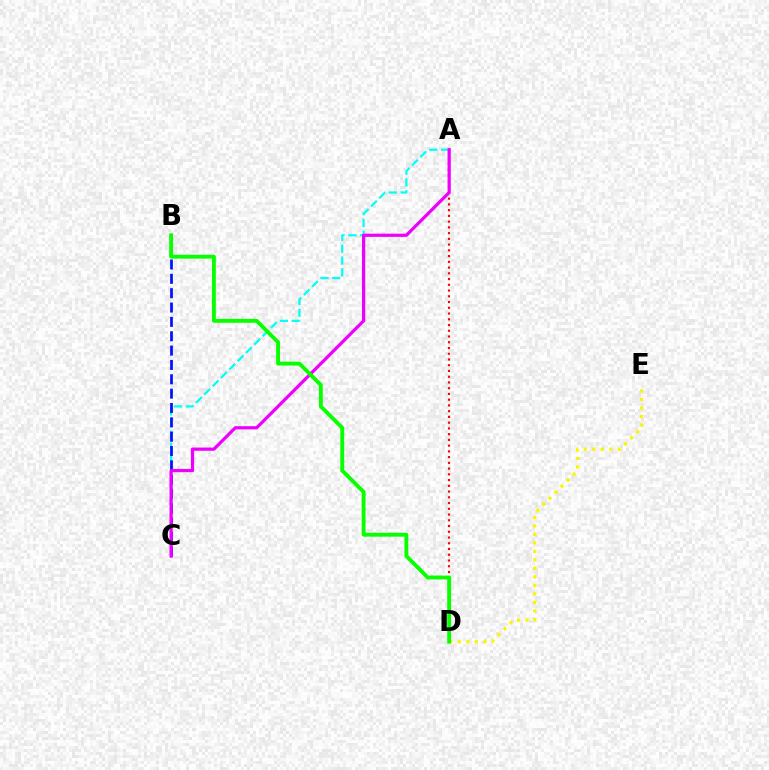{('A', 'D'): [{'color': '#ff0000', 'line_style': 'dotted', 'thickness': 1.56}], ('D', 'E'): [{'color': '#fcf500', 'line_style': 'dotted', 'thickness': 2.31}], ('A', 'C'): [{'color': '#00fff6', 'line_style': 'dashed', 'thickness': 1.6}, {'color': '#ee00ff', 'line_style': 'solid', 'thickness': 2.32}], ('B', 'C'): [{'color': '#0010ff', 'line_style': 'dashed', 'thickness': 1.95}], ('B', 'D'): [{'color': '#08ff00', 'line_style': 'solid', 'thickness': 2.78}]}